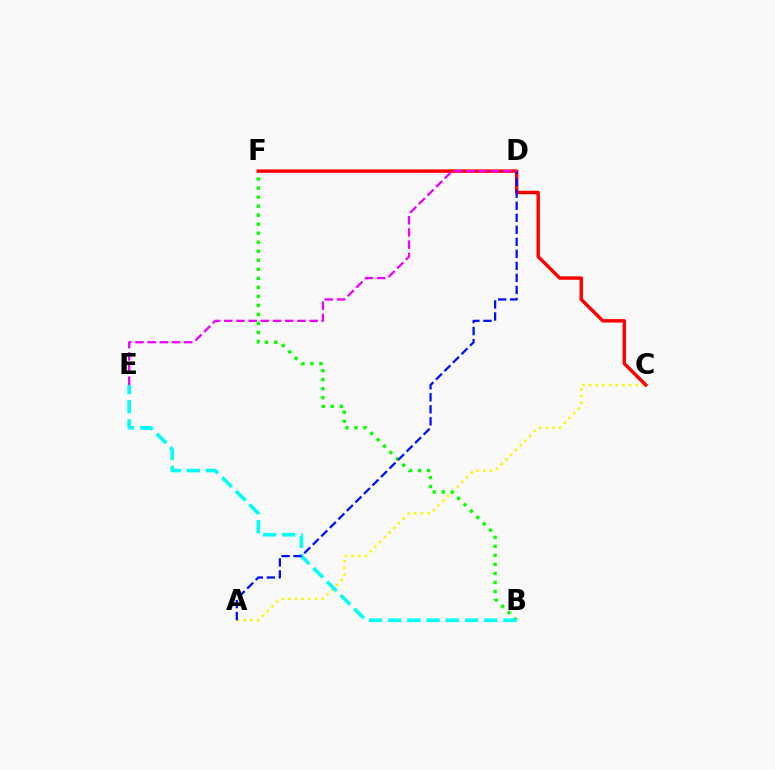{('A', 'C'): [{'color': '#fcf500', 'line_style': 'dotted', 'thickness': 1.81}], ('B', 'F'): [{'color': '#08ff00', 'line_style': 'dotted', 'thickness': 2.45}], ('B', 'E'): [{'color': '#00fff6', 'line_style': 'dashed', 'thickness': 2.61}], ('C', 'F'): [{'color': '#ff0000', 'line_style': 'solid', 'thickness': 2.47}], ('A', 'D'): [{'color': '#0010ff', 'line_style': 'dashed', 'thickness': 1.63}], ('D', 'E'): [{'color': '#ee00ff', 'line_style': 'dashed', 'thickness': 1.66}]}